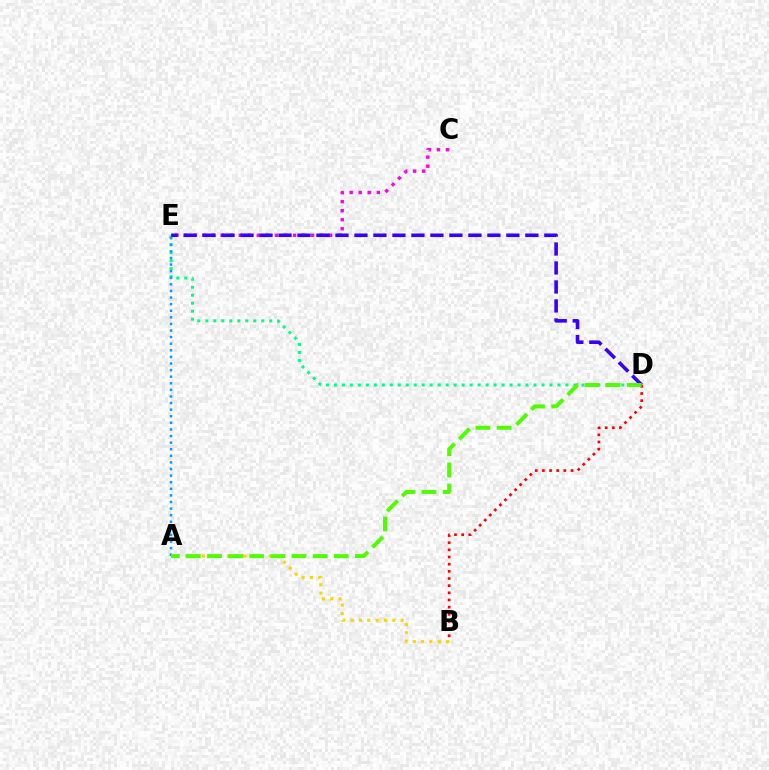{('D', 'E'): [{'color': '#00ff86', 'line_style': 'dotted', 'thickness': 2.17}, {'color': '#3700ff', 'line_style': 'dashed', 'thickness': 2.58}], ('A', 'E'): [{'color': '#009eff', 'line_style': 'dotted', 'thickness': 1.79}], ('C', 'E'): [{'color': '#ff00ed', 'line_style': 'dotted', 'thickness': 2.46}], ('B', 'D'): [{'color': '#ff0000', 'line_style': 'dotted', 'thickness': 1.94}], ('A', 'B'): [{'color': '#ffd500', 'line_style': 'dotted', 'thickness': 2.27}], ('A', 'D'): [{'color': '#4fff00', 'line_style': 'dashed', 'thickness': 2.87}]}